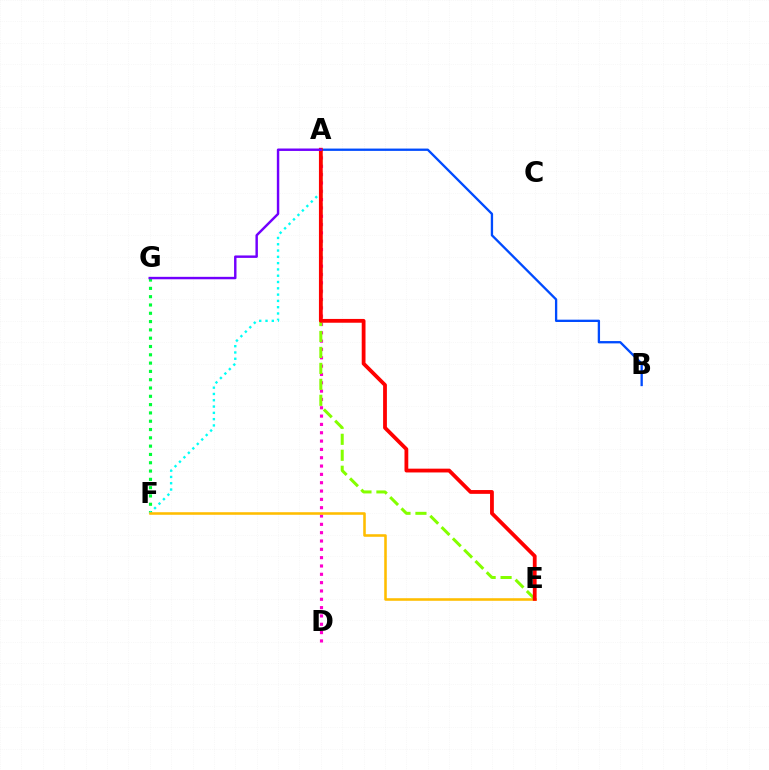{('A', 'D'): [{'color': '#ff00cf', 'line_style': 'dotted', 'thickness': 2.26}], ('F', 'G'): [{'color': '#00ff39', 'line_style': 'dotted', 'thickness': 2.26}], ('A', 'B'): [{'color': '#004bff', 'line_style': 'solid', 'thickness': 1.67}], ('A', 'F'): [{'color': '#00fff6', 'line_style': 'dotted', 'thickness': 1.71}], ('E', 'F'): [{'color': '#ffbd00', 'line_style': 'solid', 'thickness': 1.85}], ('A', 'E'): [{'color': '#84ff00', 'line_style': 'dashed', 'thickness': 2.17}, {'color': '#ff0000', 'line_style': 'solid', 'thickness': 2.73}], ('A', 'G'): [{'color': '#7200ff', 'line_style': 'solid', 'thickness': 1.76}]}